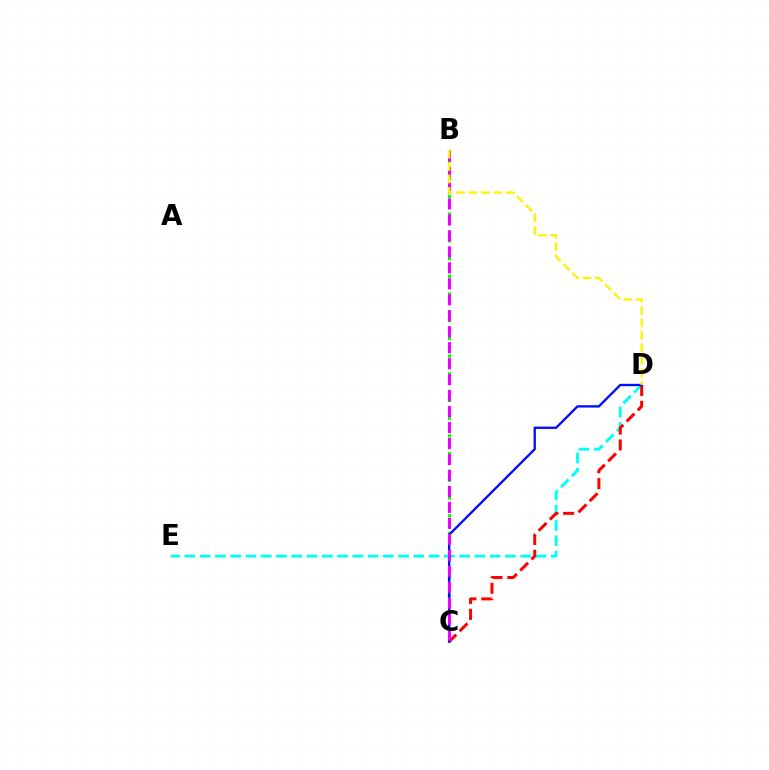{('B', 'C'): [{'color': '#08ff00', 'line_style': 'dotted', 'thickness': 2.41}, {'color': '#ee00ff', 'line_style': 'dashed', 'thickness': 2.17}], ('D', 'E'): [{'color': '#00fff6', 'line_style': 'dashed', 'thickness': 2.07}], ('C', 'D'): [{'color': '#ff0000', 'line_style': 'dashed', 'thickness': 2.15}, {'color': '#0010ff', 'line_style': 'solid', 'thickness': 1.69}], ('B', 'D'): [{'color': '#fcf500', 'line_style': 'dashed', 'thickness': 1.69}]}